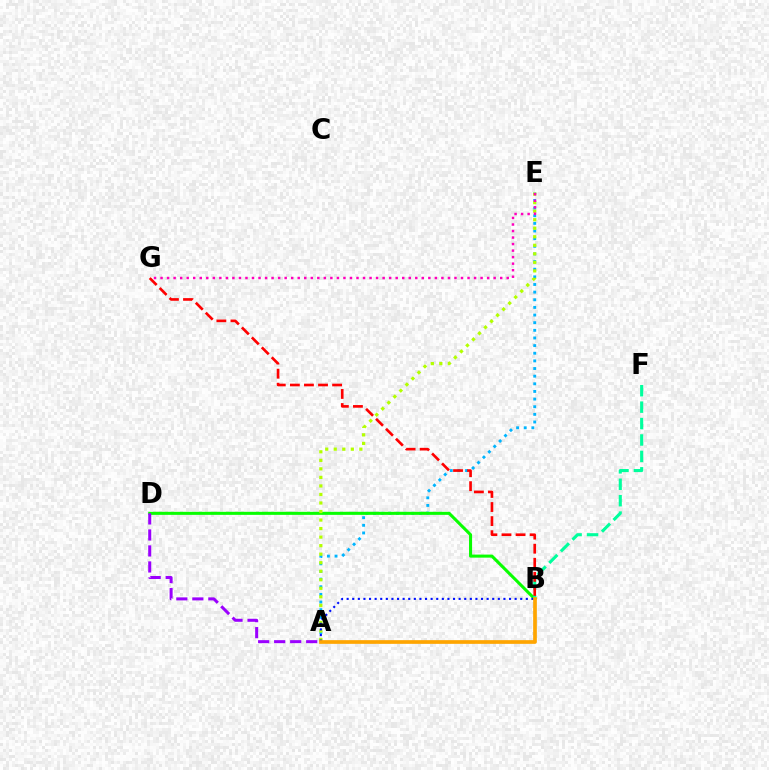{('A', 'E'): [{'color': '#00b5ff', 'line_style': 'dotted', 'thickness': 2.08}, {'color': '#b3ff00', 'line_style': 'dotted', 'thickness': 2.32}], ('B', 'D'): [{'color': '#08ff00', 'line_style': 'solid', 'thickness': 2.2}], ('B', 'F'): [{'color': '#00ff9d', 'line_style': 'dashed', 'thickness': 2.23}], ('A', 'D'): [{'color': '#9b00ff', 'line_style': 'dashed', 'thickness': 2.18}], ('A', 'B'): [{'color': '#0010ff', 'line_style': 'dotted', 'thickness': 1.52}, {'color': '#ffa500', 'line_style': 'solid', 'thickness': 2.66}], ('B', 'G'): [{'color': '#ff0000', 'line_style': 'dashed', 'thickness': 1.91}], ('E', 'G'): [{'color': '#ff00bd', 'line_style': 'dotted', 'thickness': 1.77}]}